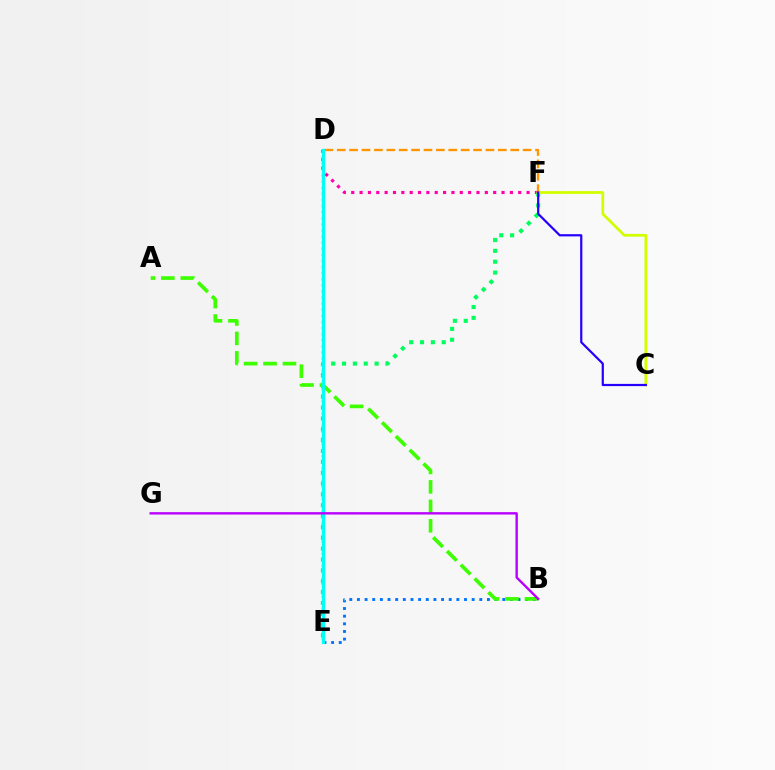{('D', 'E'): [{'color': '#ff0000', 'line_style': 'dotted', 'thickness': 1.66}, {'color': '#00fff6', 'line_style': 'solid', 'thickness': 2.35}], ('D', 'F'): [{'color': '#ff00ac', 'line_style': 'dotted', 'thickness': 2.27}, {'color': '#ff9400', 'line_style': 'dashed', 'thickness': 1.68}], ('B', 'E'): [{'color': '#0074ff', 'line_style': 'dotted', 'thickness': 2.08}], ('E', 'F'): [{'color': '#00ff5c', 'line_style': 'dotted', 'thickness': 2.95}], ('C', 'F'): [{'color': '#d1ff00', 'line_style': 'solid', 'thickness': 1.99}, {'color': '#2500ff', 'line_style': 'solid', 'thickness': 1.59}], ('A', 'B'): [{'color': '#3dff00', 'line_style': 'dashed', 'thickness': 2.64}], ('B', 'G'): [{'color': '#b900ff', 'line_style': 'solid', 'thickness': 1.71}]}